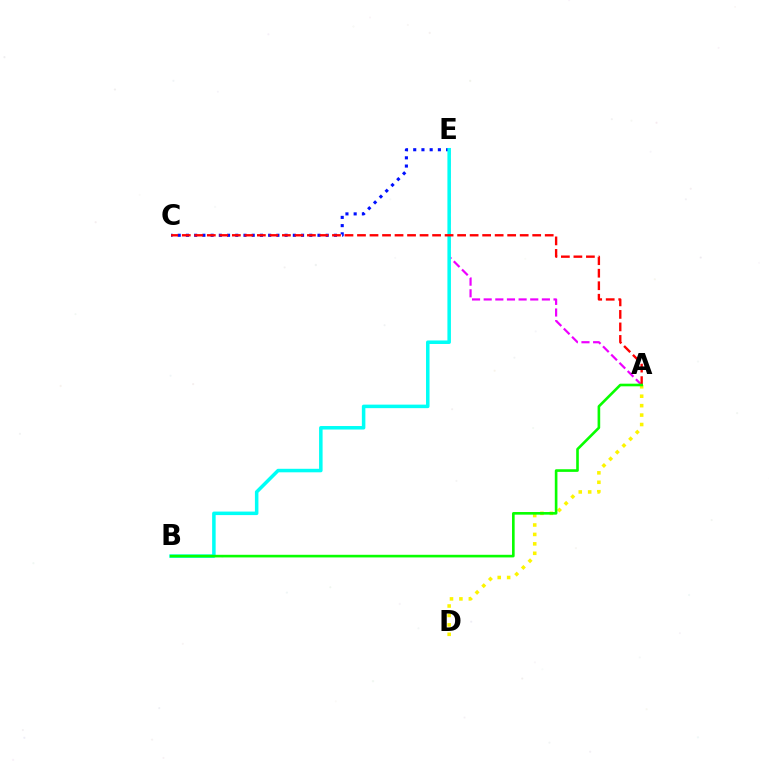{('C', 'E'): [{'color': '#0010ff', 'line_style': 'dotted', 'thickness': 2.23}], ('A', 'D'): [{'color': '#fcf500', 'line_style': 'dotted', 'thickness': 2.56}], ('A', 'E'): [{'color': '#ee00ff', 'line_style': 'dashed', 'thickness': 1.58}], ('B', 'E'): [{'color': '#00fff6', 'line_style': 'solid', 'thickness': 2.53}], ('A', 'C'): [{'color': '#ff0000', 'line_style': 'dashed', 'thickness': 1.7}], ('A', 'B'): [{'color': '#08ff00', 'line_style': 'solid', 'thickness': 1.89}]}